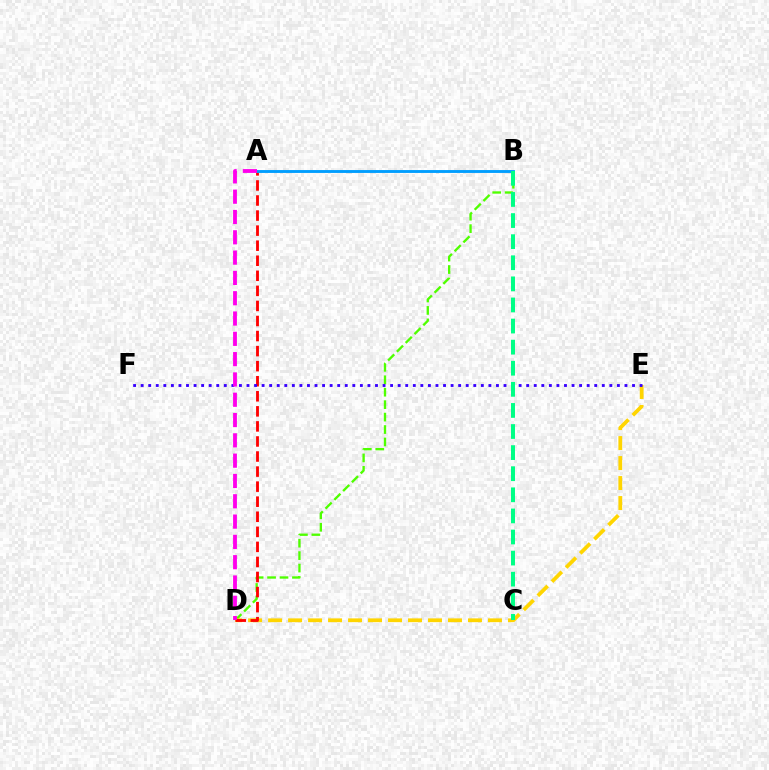{('B', 'D'): [{'color': '#4fff00', 'line_style': 'dashed', 'thickness': 1.69}], ('D', 'E'): [{'color': '#ffd500', 'line_style': 'dashed', 'thickness': 2.72}], ('A', 'D'): [{'color': '#ff0000', 'line_style': 'dashed', 'thickness': 2.05}, {'color': '#ff00ed', 'line_style': 'dashed', 'thickness': 2.76}], ('A', 'B'): [{'color': '#009eff', 'line_style': 'solid', 'thickness': 2.07}], ('E', 'F'): [{'color': '#3700ff', 'line_style': 'dotted', 'thickness': 2.05}], ('B', 'C'): [{'color': '#00ff86', 'line_style': 'dashed', 'thickness': 2.87}]}